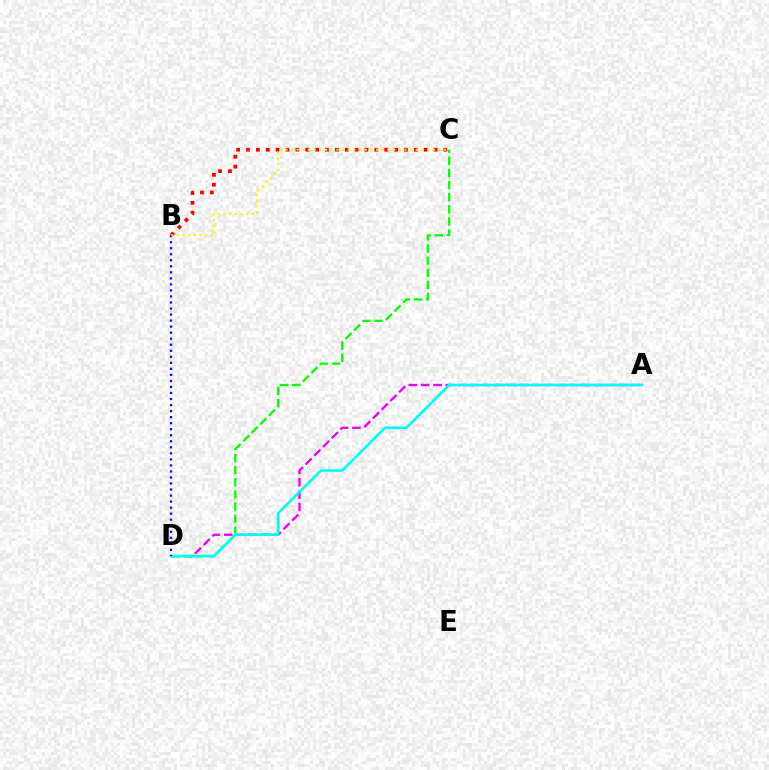{('A', 'D'): [{'color': '#ee00ff', 'line_style': 'dashed', 'thickness': 1.68}, {'color': '#00fff6', 'line_style': 'solid', 'thickness': 1.91}], ('C', 'D'): [{'color': '#08ff00', 'line_style': 'dashed', 'thickness': 1.65}], ('B', 'D'): [{'color': '#0010ff', 'line_style': 'dotted', 'thickness': 1.64}], ('B', 'C'): [{'color': '#ff0000', 'line_style': 'dotted', 'thickness': 2.68}, {'color': '#fcf500', 'line_style': 'dotted', 'thickness': 1.54}]}